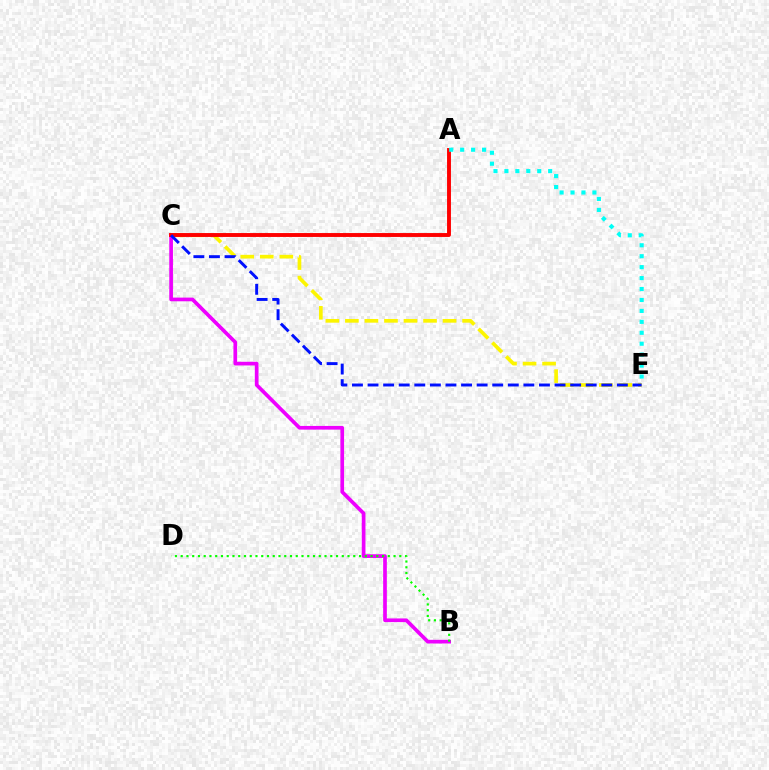{('C', 'E'): [{'color': '#fcf500', 'line_style': 'dashed', 'thickness': 2.65}, {'color': '#0010ff', 'line_style': 'dashed', 'thickness': 2.12}], ('B', 'C'): [{'color': '#ee00ff', 'line_style': 'solid', 'thickness': 2.66}], ('A', 'C'): [{'color': '#ff0000', 'line_style': 'solid', 'thickness': 2.81}], ('A', 'E'): [{'color': '#00fff6', 'line_style': 'dotted', 'thickness': 2.97}], ('B', 'D'): [{'color': '#08ff00', 'line_style': 'dotted', 'thickness': 1.56}]}